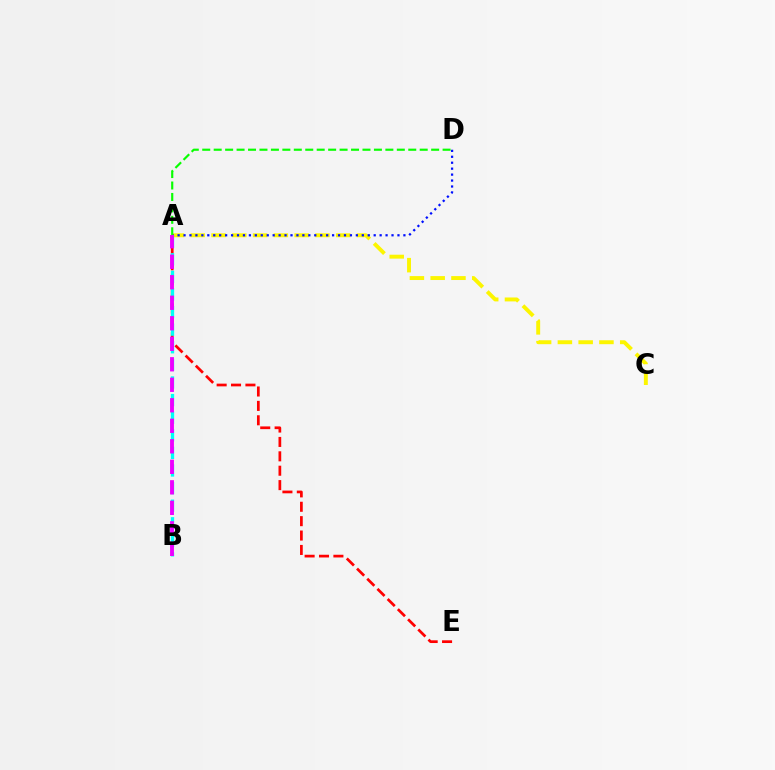{('A', 'C'): [{'color': '#fcf500', 'line_style': 'dashed', 'thickness': 2.82}], ('A', 'D'): [{'color': '#0010ff', 'line_style': 'dotted', 'thickness': 1.61}, {'color': '#08ff00', 'line_style': 'dashed', 'thickness': 1.55}], ('A', 'E'): [{'color': '#ff0000', 'line_style': 'dashed', 'thickness': 1.96}], ('A', 'B'): [{'color': '#00fff6', 'line_style': 'dashed', 'thickness': 2.39}, {'color': '#ee00ff', 'line_style': 'dashed', 'thickness': 2.79}]}